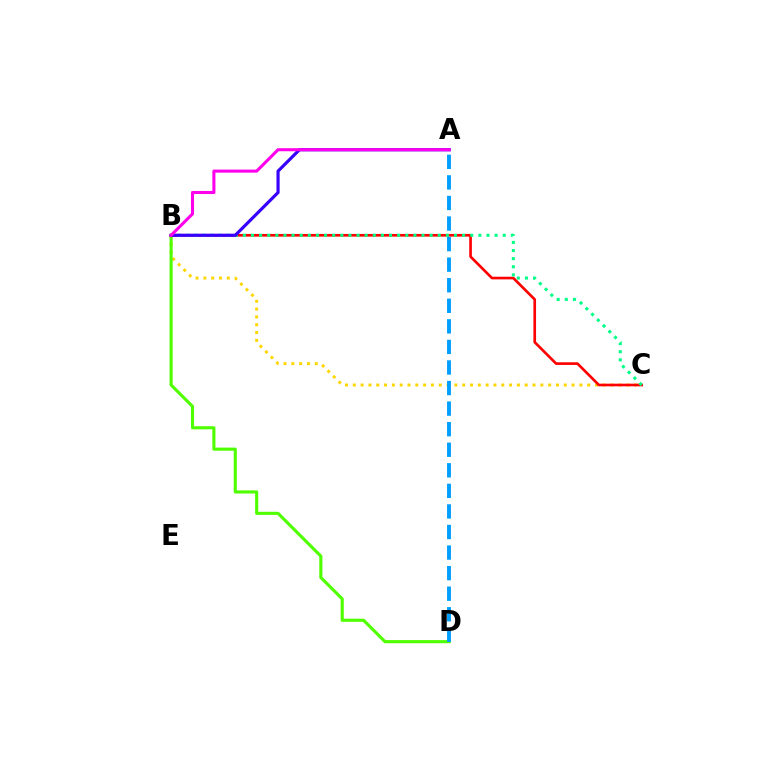{('B', 'C'): [{'color': '#ffd500', 'line_style': 'dotted', 'thickness': 2.12}, {'color': '#ff0000', 'line_style': 'solid', 'thickness': 1.91}, {'color': '#00ff86', 'line_style': 'dotted', 'thickness': 2.21}], ('B', 'D'): [{'color': '#4fff00', 'line_style': 'solid', 'thickness': 2.24}], ('A', 'D'): [{'color': '#009eff', 'line_style': 'dashed', 'thickness': 2.79}], ('A', 'B'): [{'color': '#3700ff', 'line_style': 'solid', 'thickness': 2.27}, {'color': '#ff00ed', 'line_style': 'solid', 'thickness': 2.21}]}